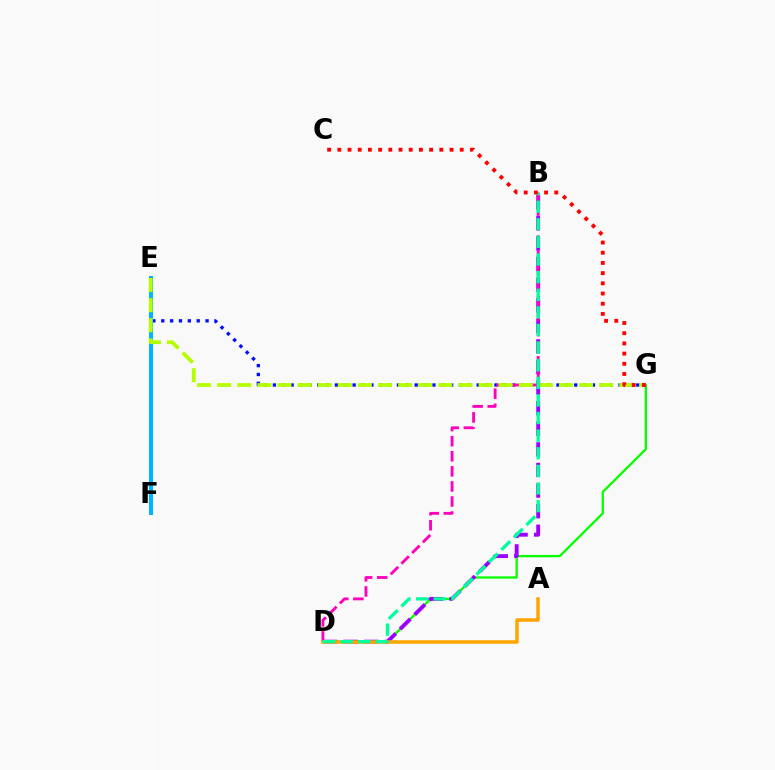{('D', 'G'): [{'color': '#08ff00', 'line_style': 'solid', 'thickness': 1.66}], ('E', 'G'): [{'color': '#0010ff', 'line_style': 'dotted', 'thickness': 2.41}, {'color': '#b3ff00', 'line_style': 'dashed', 'thickness': 2.73}], ('B', 'D'): [{'color': '#9b00ff', 'line_style': 'dashed', 'thickness': 2.8}, {'color': '#ff00bd', 'line_style': 'dashed', 'thickness': 2.05}, {'color': '#00ff9d', 'line_style': 'dashed', 'thickness': 2.39}], ('E', 'F'): [{'color': '#00b5ff', 'line_style': 'solid', 'thickness': 2.89}], ('A', 'D'): [{'color': '#ffa500', 'line_style': 'solid', 'thickness': 2.52}], ('C', 'G'): [{'color': '#ff0000', 'line_style': 'dotted', 'thickness': 2.77}]}